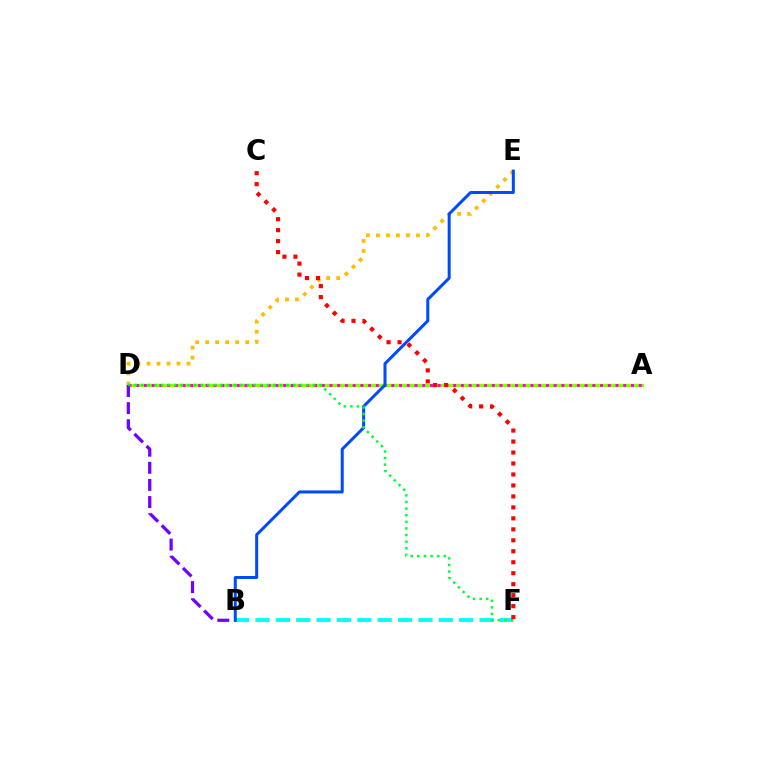{('D', 'E'): [{'color': '#ffbd00', 'line_style': 'dotted', 'thickness': 2.72}], ('B', 'F'): [{'color': '#00fff6', 'line_style': 'dashed', 'thickness': 2.77}], ('A', 'D'): [{'color': '#84ff00', 'line_style': 'solid', 'thickness': 2.44}, {'color': '#ff00cf', 'line_style': 'dotted', 'thickness': 2.1}], ('C', 'F'): [{'color': '#ff0000', 'line_style': 'dotted', 'thickness': 2.98}], ('B', 'D'): [{'color': '#7200ff', 'line_style': 'dashed', 'thickness': 2.33}], ('B', 'E'): [{'color': '#004bff', 'line_style': 'solid', 'thickness': 2.17}], ('D', 'F'): [{'color': '#00ff39', 'line_style': 'dotted', 'thickness': 1.8}]}